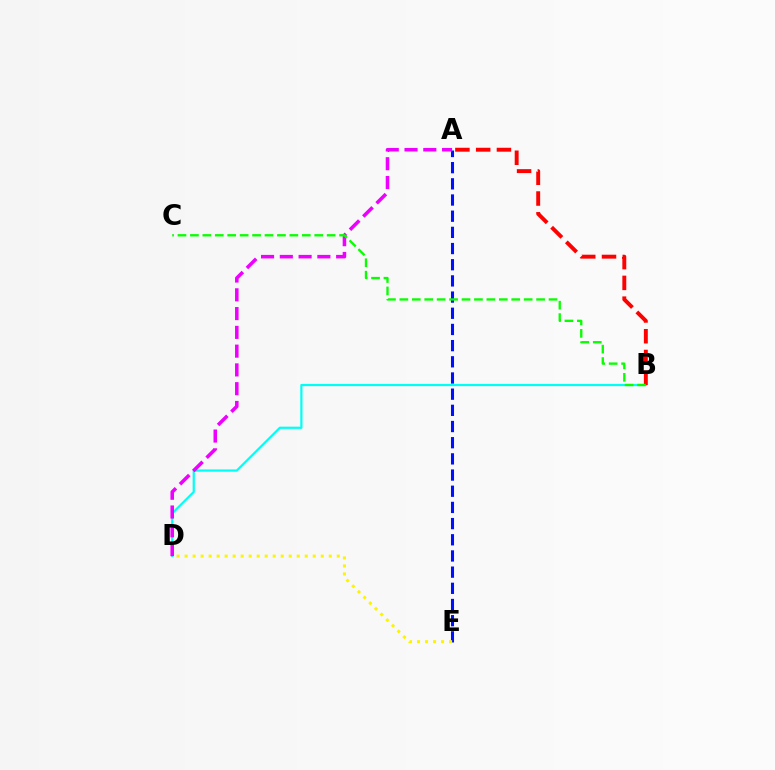{('B', 'D'): [{'color': '#00fff6', 'line_style': 'solid', 'thickness': 1.6}], ('A', 'E'): [{'color': '#0010ff', 'line_style': 'dashed', 'thickness': 2.2}], ('A', 'B'): [{'color': '#ff0000', 'line_style': 'dashed', 'thickness': 2.82}], ('A', 'D'): [{'color': '#ee00ff', 'line_style': 'dashed', 'thickness': 2.55}], ('D', 'E'): [{'color': '#fcf500', 'line_style': 'dotted', 'thickness': 2.18}], ('B', 'C'): [{'color': '#08ff00', 'line_style': 'dashed', 'thickness': 1.69}]}